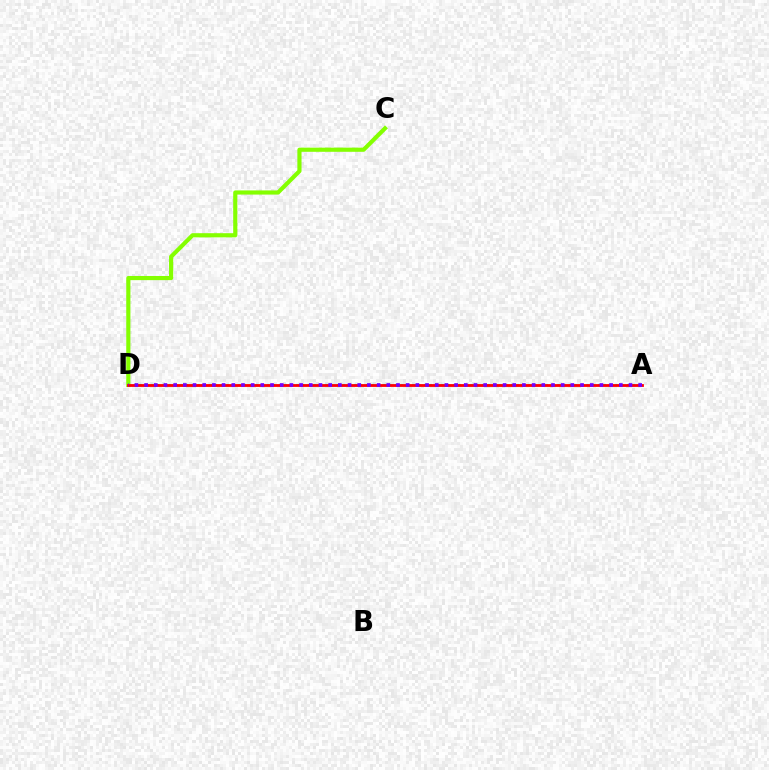{('C', 'D'): [{'color': '#84ff00', 'line_style': 'solid', 'thickness': 3.0}], ('A', 'D'): [{'color': '#00fff6', 'line_style': 'dotted', 'thickness': 1.58}, {'color': '#ff0000', 'line_style': 'solid', 'thickness': 2.02}, {'color': '#7200ff', 'line_style': 'dotted', 'thickness': 2.63}]}